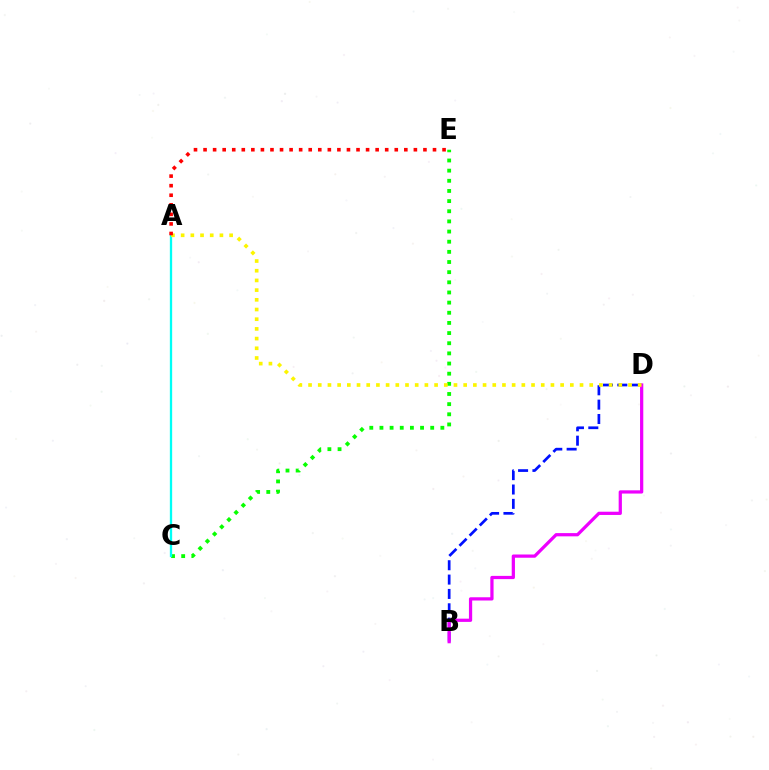{('B', 'D'): [{'color': '#0010ff', 'line_style': 'dashed', 'thickness': 1.95}, {'color': '#ee00ff', 'line_style': 'solid', 'thickness': 2.33}], ('C', 'E'): [{'color': '#08ff00', 'line_style': 'dotted', 'thickness': 2.76}], ('A', 'C'): [{'color': '#00fff6', 'line_style': 'solid', 'thickness': 1.66}], ('A', 'D'): [{'color': '#fcf500', 'line_style': 'dotted', 'thickness': 2.63}], ('A', 'E'): [{'color': '#ff0000', 'line_style': 'dotted', 'thickness': 2.6}]}